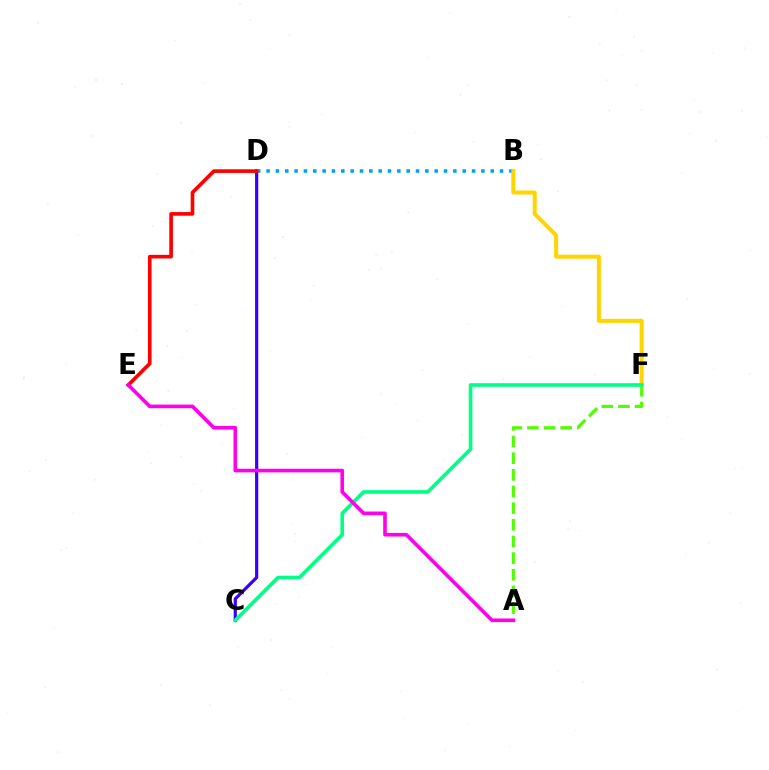{('C', 'D'): [{'color': '#3700ff', 'line_style': 'solid', 'thickness': 2.31}], ('A', 'F'): [{'color': '#4fff00', 'line_style': 'dashed', 'thickness': 2.26}], ('B', 'D'): [{'color': '#009eff', 'line_style': 'dotted', 'thickness': 2.54}], ('B', 'F'): [{'color': '#ffd500', 'line_style': 'solid', 'thickness': 2.89}], ('C', 'F'): [{'color': '#00ff86', 'line_style': 'solid', 'thickness': 2.61}], ('D', 'E'): [{'color': '#ff0000', 'line_style': 'solid', 'thickness': 2.63}], ('A', 'E'): [{'color': '#ff00ed', 'line_style': 'solid', 'thickness': 2.61}]}